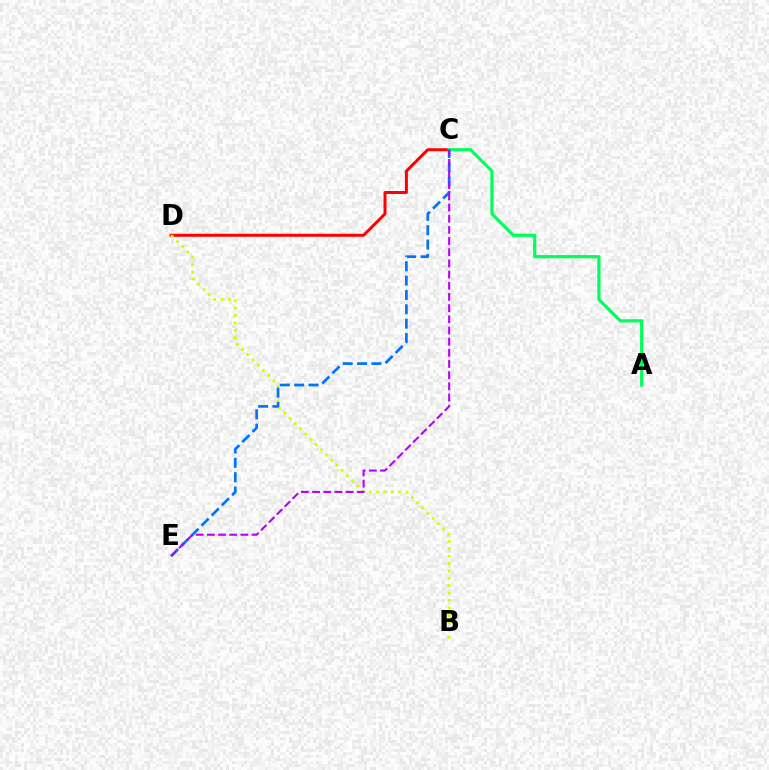{('C', 'D'): [{'color': '#ff0000', 'line_style': 'solid', 'thickness': 2.15}], ('A', 'C'): [{'color': '#00ff5c', 'line_style': 'solid', 'thickness': 2.3}], ('B', 'D'): [{'color': '#d1ff00', 'line_style': 'dotted', 'thickness': 2.0}], ('C', 'E'): [{'color': '#0074ff', 'line_style': 'dashed', 'thickness': 1.95}, {'color': '#b900ff', 'line_style': 'dashed', 'thickness': 1.52}]}